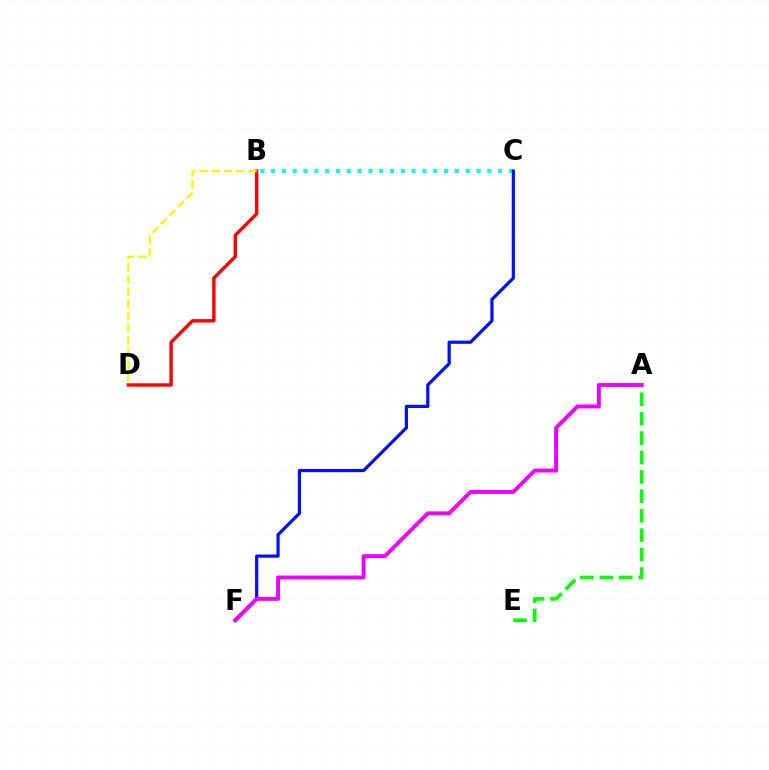{('B', 'C'): [{'color': '#00fff6', 'line_style': 'dotted', 'thickness': 2.94}], ('C', 'F'): [{'color': '#0010ff', 'line_style': 'solid', 'thickness': 2.31}], ('B', 'D'): [{'color': '#ff0000', 'line_style': 'solid', 'thickness': 2.45}, {'color': '#fcf500', 'line_style': 'dashed', 'thickness': 1.66}], ('A', 'E'): [{'color': '#08ff00', 'line_style': 'dashed', 'thickness': 2.64}], ('A', 'F'): [{'color': '#ee00ff', 'line_style': 'solid', 'thickness': 2.82}]}